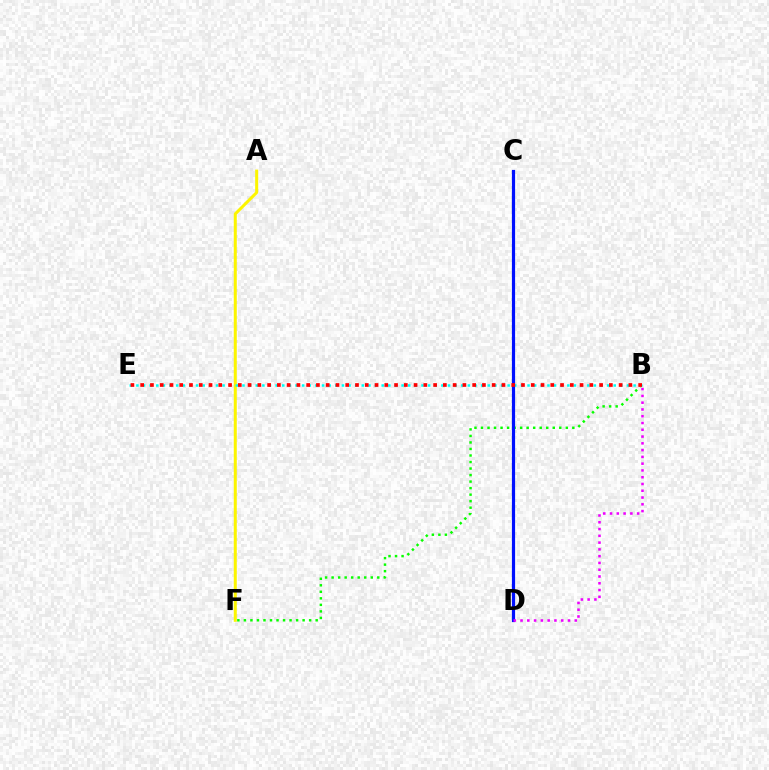{('B', 'F'): [{'color': '#08ff00', 'line_style': 'dotted', 'thickness': 1.77}], ('A', 'F'): [{'color': '#fcf500', 'line_style': 'solid', 'thickness': 2.17}], ('B', 'E'): [{'color': '#00fff6', 'line_style': 'dotted', 'thickness': 1.8}, {'color': '#ff0000', 'line_style': 'dotted', 'thickness': 2.65}], ('C', 'D'): [{'color': '#0010ff', 'line_style': 'solid', 'thickness': 2.3}], ('B', 'D'): [{'color': '#ee00ff', 'line_style': 'dotted', 'thickness': 1.84}]}